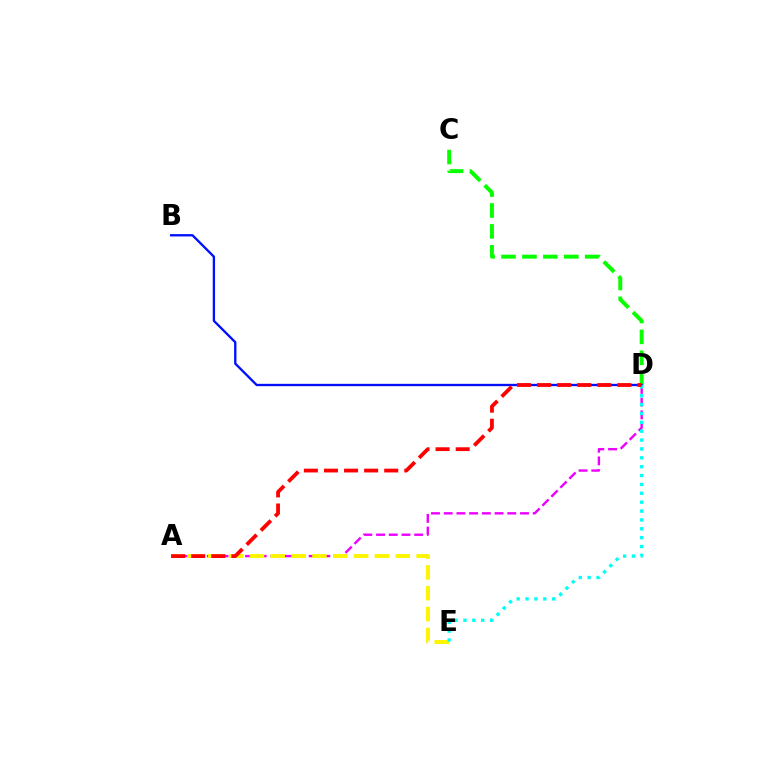{('C', 'D'): [{'color': '#08ff00', 'line_style': 'dashed', 'thickness': 2.84}], ('A', 'D'): [{'color': '#ee00ff', 'line_style': 'dashed', 'thickness': 1.73}, {'color': '#ff0000', 'line_style': 'dashed', 'thickness': 2.73}], ('A', 'E'): [{'color': '#fcf500', 'line_style': 'dashed', 'thickness': 2.83}], ('B', 'D'): [{'color': '#0010ff', 'line_style': 'solid', 'thickness': 1.68}], ('D', 'E'): [{'color': '#00fff6', 'line_style': 'dotted', 'thickness': 2.41}]}